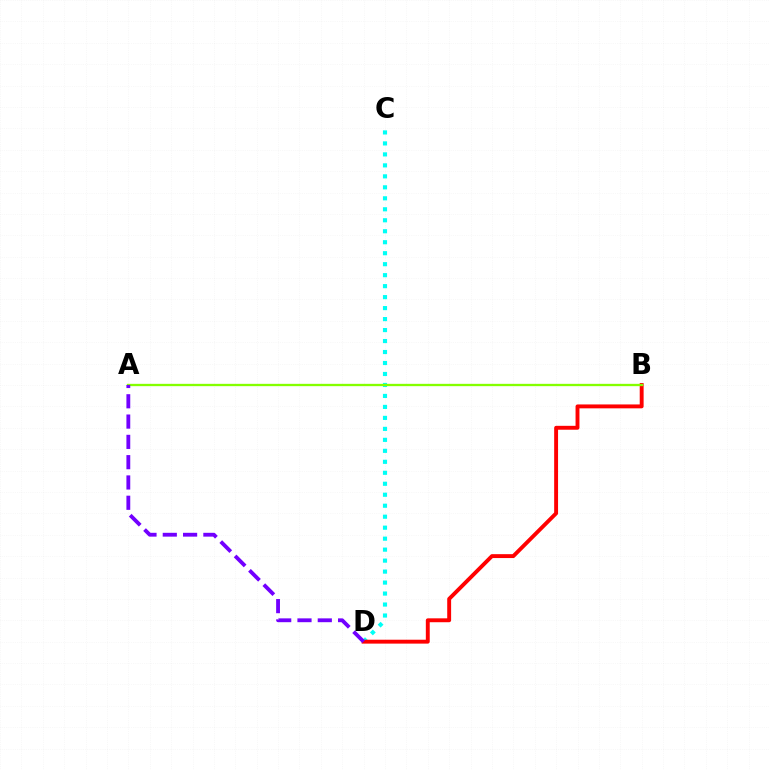{('C', 'D'): [{'color': '#00fff6', 'line_style': 'dotted', 'thickness': 2.98}], ('B', 'D'): [{'color': '#ff0000', 'line_style': 'solid', 'thickness': 2.81}], ('A', 'B'): [{'color': '#84ff00', 'line_style': 'solid', 'thickness': 1.67}], ('A', 'D'): [{'color': '#7200ff', 'line_style': 'dashed', 'thickness': 2.76}]}